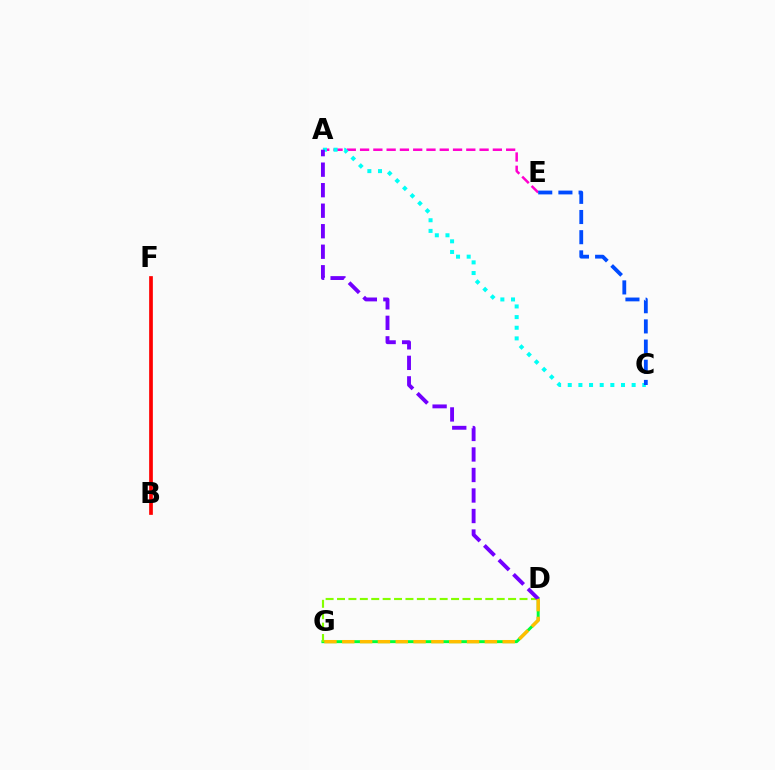{('A', 'E'): [{'color': '#ff00cf', 'line_style': 'dashed', 'thickness': 1.8}], ('D', 'G'): [{'color': '#00ff39', 'line_style': 'solid', 'thickness': 2.13}, {'color': '#84ff00', 'line_style': 'dashed', 'thickness': 1.55}, {'color': '#ffbd00', 'line_style': 'dashed', 'thickness': 2.42}], ('A', 'C'): [{'color': '#00fff6', 'line_style': 'dotted', 'thickness': 2.89}], ('B', 'F'): [{'color': '#ff0000', 'line_style': 'solid', 'thickness': 2.67}], ('C', 'E'): [{'color': '#004bff', 'line_style': 'dashed', 'thickness': 2.74}], ('A', 'D'): [{'color': '#7200ff', 'line_style': 'dashed', 'thickness': 2.79}]}